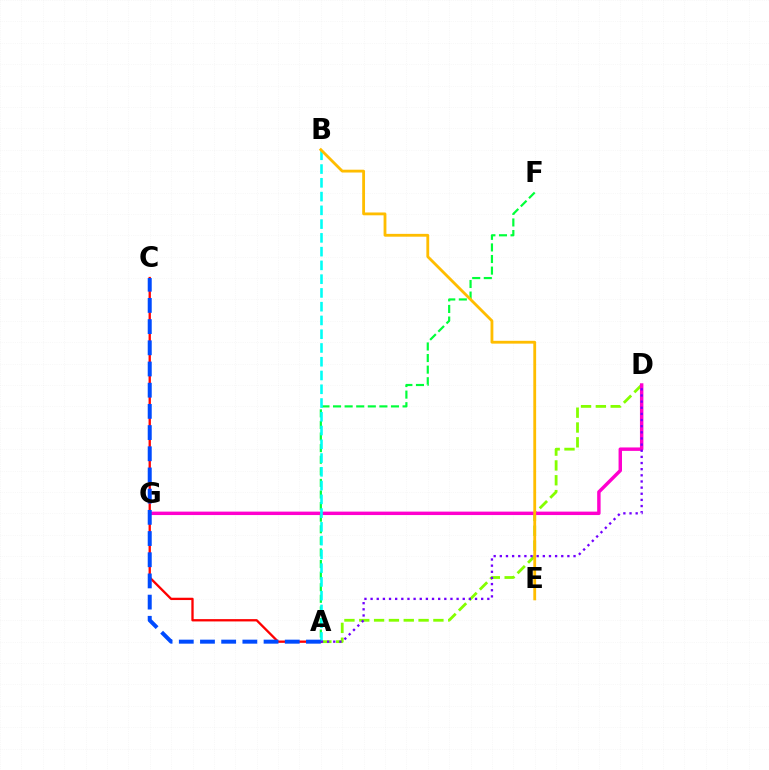{('A', 'D'): [{'color': '#84ff00', 'line_style': 'dashed', 'thickness': 2.01}, {'color': '#7200ff', 'line_style': 'dotted', 'thickness': 1.67}], ('A', 'C'): [{'color': '#ff0000', 'line_style': 'solid', 'thickness': 1.67}, {'color': '#004bff', 'line_style': 'dashed', 'thickness': 2.88}], ('A', 'F'): [{'color': '#00ff39', 'line_style': 'dashed', 'thickness': 1.57}], ('D', 'G'): [{'color': '#ff00cf', 'line_style': 'solid', 'thickness': 2.47}], ('A', 'B'): [{'color': '#00fff6', 'line_style': 'dashed', 'thickness': 1.87}], ('B', 'E'): [{'color': '#ffbd00', 'line_style': 'solid', 'thickness': 2.03}]}